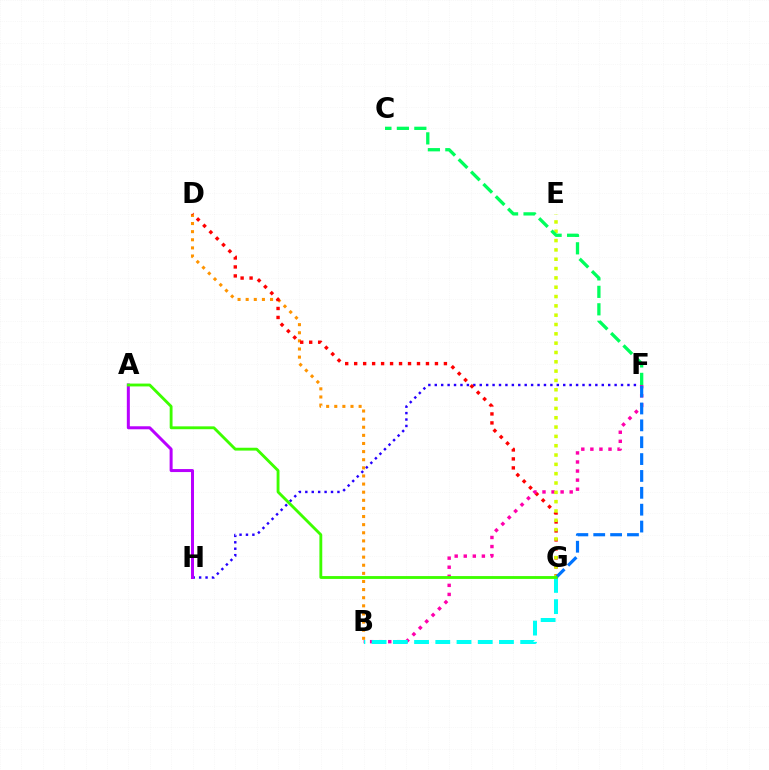{('F', 'H'): [{'color': '#2500ff', 'line_style': 'dotted', 'thickness': 1.75}], ('B', 'D'): [{'color': '#ff9400', 'line_style': 'dotted', 'thickness': 2.21}], ('D', 'G'): [{'color': '#ff0000', 'line_style': 'dotted', 'thickness': 2.44}], ('B', 'F'): [{'color': '#ff00ac', 'line_style': 'dotted', 'thickness': 2.46}], ('A', 'H'): [{'color': '#b900ff', 'line_style': 'solid', 'thickness': 2.16}], ('B', 'G'): [{'color': '#00fff6', 'line_style': 'dashed', 'thickness': 2.88}], ('E', 'G'): [{'color': '#d1ff00', 'line_style': 'dotted', 'thickness': 2.53}], ('F', 'G'): [{'color': '#0074ff', 'line_style': 'dashed', 'thickness': 2.29}], ('A', 'G'): [{'color': '#3dff00', 'line_style': 'solid', 'thickness': 2.05}], ('C', 'F'): [{'color': '#00ff5c', 'line_style': 'dashed', 'thickness': 2.37}]}